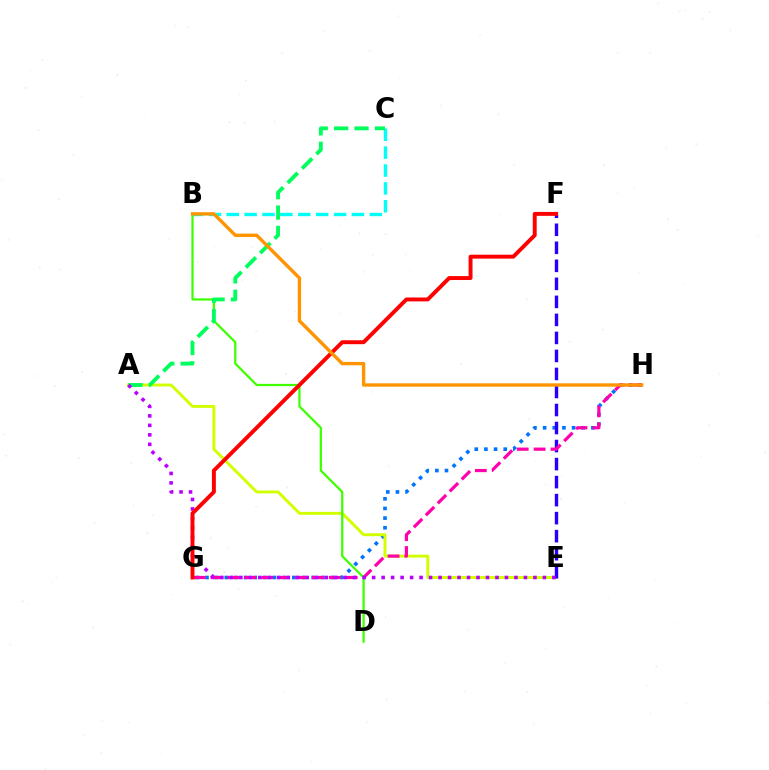{('G', 'H'): [{'color': '#0074ff', 'line_style': 'dotted', 'thickness': 2.62}, {'color': '#ff00ac', 'line_style': 'dashed', 'thickness': 2.3}], ('A', 'E'): [{'color': '#d1ff00', 'line_style': 'solid', 'thickness': 2.11}, {'color': '#b900ff', 'line_style': 'dotted', 'thickness': 2.58}], ('B', 'C'): [{'color': '#00fff6', 'line_style': 'dashed', 'thickness': 2.43}], ('E', 'F'): [{'color': '#2500ff', 'line_style': 'dashed', 'thickness': 2.45}], ('B', 'D'): [{'color': '#3dff00', 'line_style': 'solid', 'thickness': 1.61}], ('A', 'C'): [{'color': '#00ff5c', 'line_style': 'dashed', 'thickness': 2.77}], ('F', 'G'): [{'color': '#ff0000', 'line_style': 'solid', 'thickness': 2.82}], ('B', 'H'): [{'color': '#ff9400', 'line_style': 'solid', 'thickness': 2.43}]}